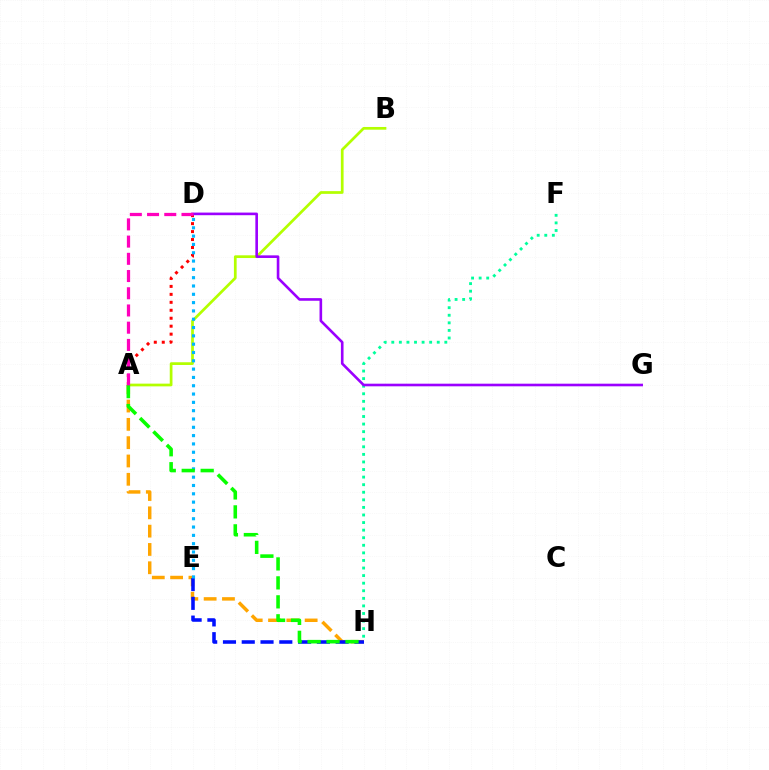{('A', 'H'): [{'color': '#ffa500', 'line_style': 'dashed', 'thickness': 2.49}, {'color': '#08ff00', 'line_style': 'dashed', 'thickness': 2.58}], ('A', 'D'): [{'color': '#ff0000', 'line_style': 'dotted', 'thickness': 2.16}, {'color': '#ff00bd', 'line_style': 'dashed', 'thickness': 2.34}], ('E', 'H'): [{'color': '#0010ff', 'line_style': 'dashed', 'thickness': 2.55}], ('A', 'B'): [{'color': '#b3ff00', 'line_style': 'solid', 'thickness': 1.96}], ('F', 'H'): [{'color': '#00ff9d', 'line_style': 'dotted', 'thickness': 2.06}], ('D', 'E'): [{'color': '#00b5ff', 'line_style': 'dotted', 'thickness': 2.26}], ('D', 'G'): [{'color': '#9b00ff', 'line_style': 'solid', 'thickness': 1.89}]}